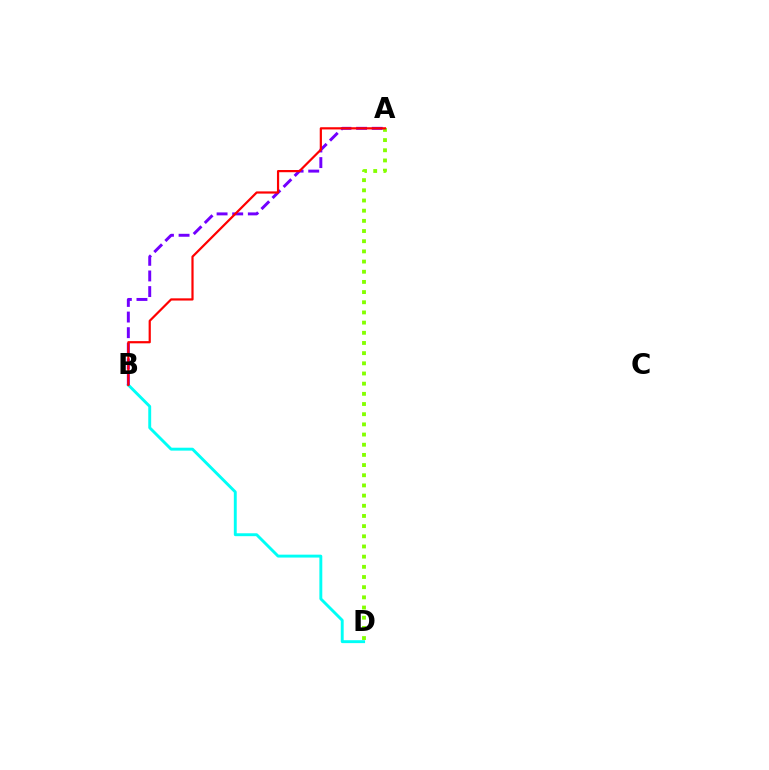{('B', 'D'): [{'color': '#00fff6', 'line_style': 'solid', 'thickness': 2.09}], ('A', 'B'): [{'color': '#7200ff', 'line_style': 'dashed', 'thickness': 2.12}, {'color': '#ff0000', 'line_style': 'solid', 'thickness': 1.59}], ('A', 'D'): [{'color': '#84ff00', 'line_style': 'dotted', 'thickness': 2.76}]}